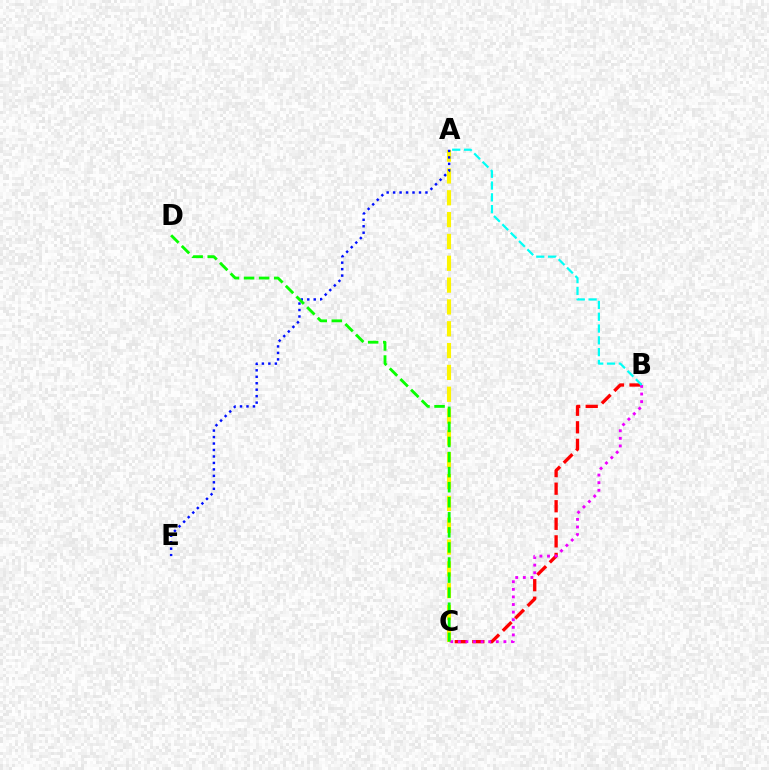{('A', 'C'): [{'color': '#fcf500', 'line_style': 'dashed', 'thickness': 2.97}], ('B', 'C'): [{'color': '#ff0000', 'line_style': 'dashed', 'thickness': 2.39}, {'color': '#ee00ff', 'line_style': 'dotted', 'thickness': 2.06}], ('A', 'E'): [{'color': '#0010ff', 'line_style': 'dotted', 'thickness': 1.76}], ('C', 'D'): [{'color': '#08ff00', 'line_style': 'dashed', 'thickness': 2.05}], ('A', 'B'): [{'color': '#00fff6', 'line_style': 'dashed', 'thickness': 1.6}]}